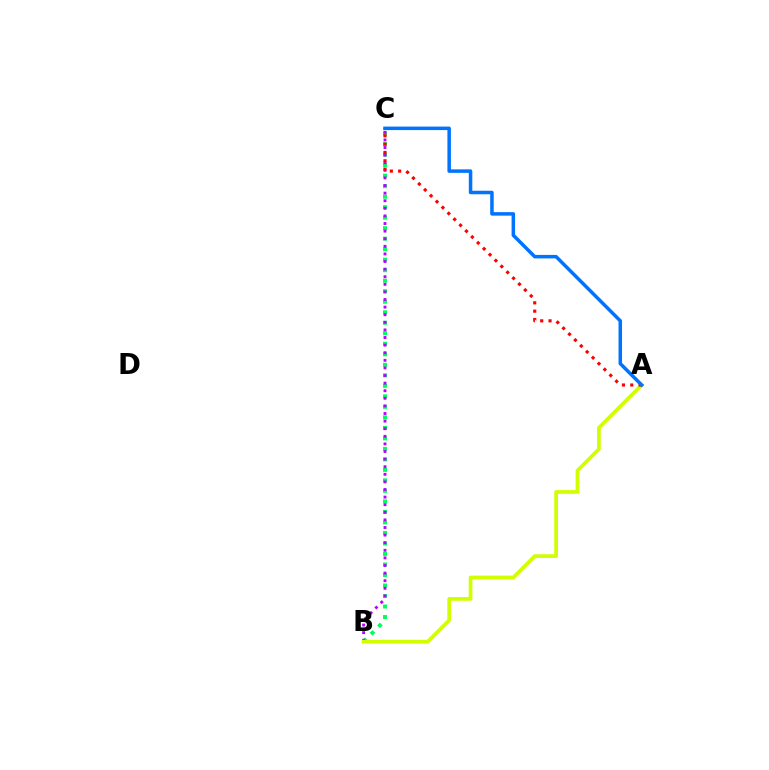{('B', 'C'): [{'color': '#00ff5c', 'line_style': 'dotted', 'thickness': 2.86}, {'color': '#b900ff', 'line_style': 'dotted', 'thickness': 2.06}], ('A', 'B'): [{'color': '#d1ff00', 'line_style': 'solid', 'thickness': 2.69}], ('A', 'C'): [{'color': '#ff0000', 'line_style': 'dotted', 'thickness': 2.26}, {'color': '#0074ff', 'line_style': 'solid', 'thickness': 2.53}]}